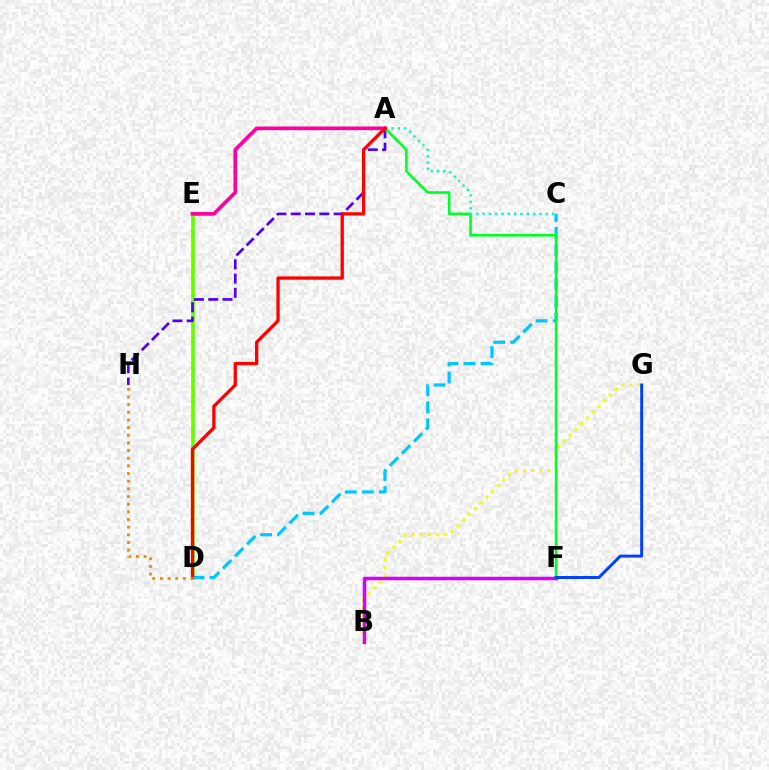{('B', 'G'): [{'color': '#eeff00', 'line_style': 'dotted', 'thickness': 2.2}], ('D', 'E'): [{'color': '#66ff00', 'line_style': 'solid', 'thickness': 2.68}], ('C', 'D'): [{'color': '#00c7ff', 'line_style': 'dashed', 'thickness': 2.32}], ('B', 'F'): [{'color': '#d600ff', 'line_style': 'solid', 'thickness': 2.52}], ('A', 'H'): [{'color': '#4f00ff', 'line_style': 'dashed', 'thickness': 1.94}], ('A', 'F'): [{'color': '#00ff27', 'line_style': 'solid', 'thickness': 1.87}], ('A', 'C'): [{'color': '#00ffaf', 'line_style': 'dotted', 'thickness': 1.72}], ('A', 'E'): [{'color': '#ff00a0', 'line_style': 'solid', 'thickness': 2.65}], ('A', 'D'): [{'color': '#ff0000', 'line_style': 'solid', 'thickness': 2.38}], ('F', 'G'): [{'color': '#003fff', 'line_style': 'solid', 'thickness': 2.13}], ('D', 'H'): [{'color': '#ff8800', 'line_style': 'dotted', 'thickness': 2.08}]}